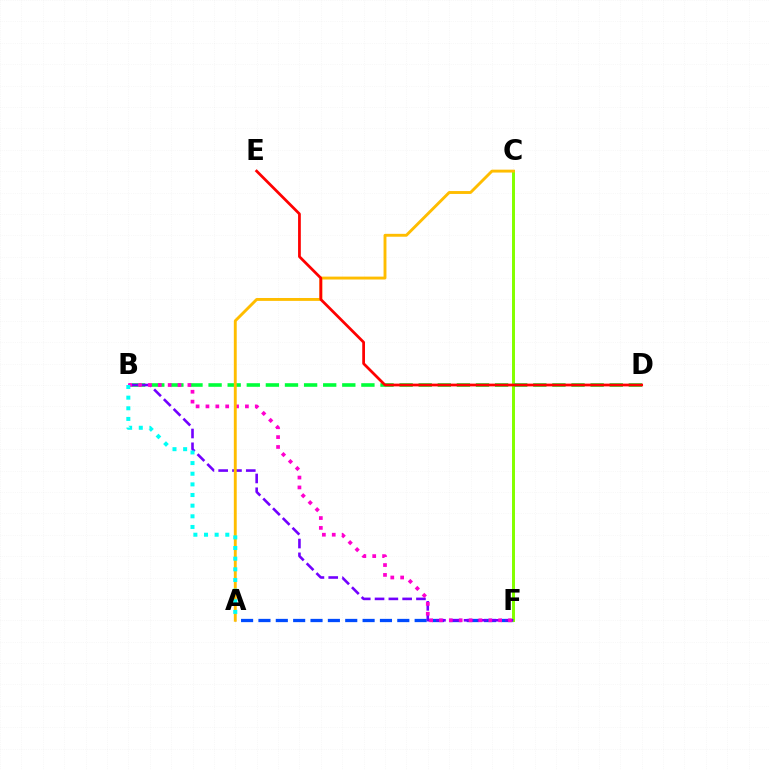{('A', 'F'): [{'color': '#004bff', 'line_style': 'dashed', 'thickness': 2.36}], ('C', 'F'): [{'color': '#84ff00', 'line_style': 'solid', 'thickness': 2.15}], ('B', 'D'): [{'color': '#00ff39', 'line_style': 'dashed', 'thickness': 2.59}], ('B', 'F'): [{'color': '#7200ff', 'line_style': 'dashed', 'thickness': 1.87}, {'color': '#ff00cf', 'line_style': 'dotted', 'thickness': 2.68}], ('A', 'C'): [{'color': '#ffbd00', 'line_style': 'solid', 'thickness': 2.08}], ('A', 'B'): [{'color': '#00fff6', 'line_style': 'dotted', 'thickness': 2.89}], ('D', 'E'): [{'color': '#ff0000', 'line_style': 'solid', 'thickness': 1.98}]}